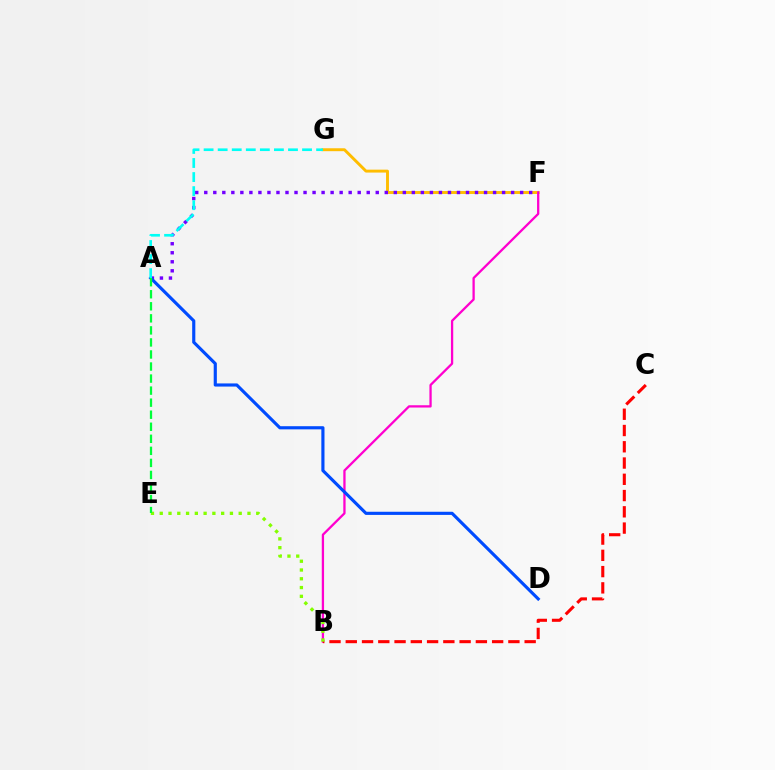{('F', 'G'): [{'color': '#ffbd00', 'line_style': 'solid', 'thickness': 2.1}], ('B', 'F'): [{'color': '#ff00cf', 'line_style': 'solid', 'thickness': 1.65}], ('B', 'C'): [{'color': '#ff0000', 'line_style': 'dashed', 'thickness': 2.21}], ('B', 'E'): [{'color': '#84ff00', 'line_style': 'dotted', 'thickness': 2.38}], ('A', 'F'): [{'color': '#7200ff', 'line_style': 'dotted', 'thickness': 2.45}], ('A', 'D'): [{'color': '#004bff', 'line_style': 'solid', 'thickness': 2.27}], ('A', 'E'): [{'color': '#00ff39', 'line_style': 'dashed', 'thickness': 1.64}], ('A', 'G'): [{'color': '#00fff6', 'line_style': 'dashed', 'thickness': 1.91}]}